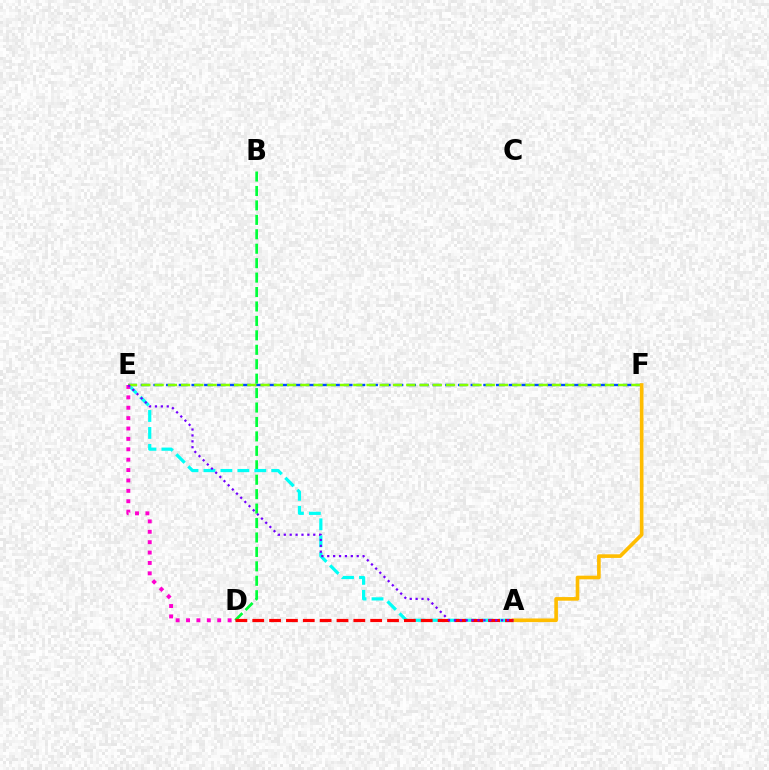{('E', 'F'): [{'color': '#004bff', 'line_style': 'dashed', 'thickness': 1.72}, {'color': '#84ff00', 'line_style': 'dashed', 'thickness': 1.8}], ('B', 'D'): [{'color': '#00ff39', 'line_style': 'dashed', 'thickness': 1.96}], ('A', 'E'): [{'color': '#00fff6', 'line_style': 'dashed', 'thickness': 2.3}, {'color': '#7200ff', 'line_style': 'dotted', 'thickness': 1.6}], ('D', 'E'): [{'color': '#ff00cf', 'line_style': 'dotted', 'thickness': 2.82}], ('A', 'F'): [{'color': '#ffbd00', 'line_style': 'solid', 'thickness': 2.62}], ('A', 'D'): [{'color': '#ff0000', 'line_style': 'dashed', 'thickness': 2.29}]}